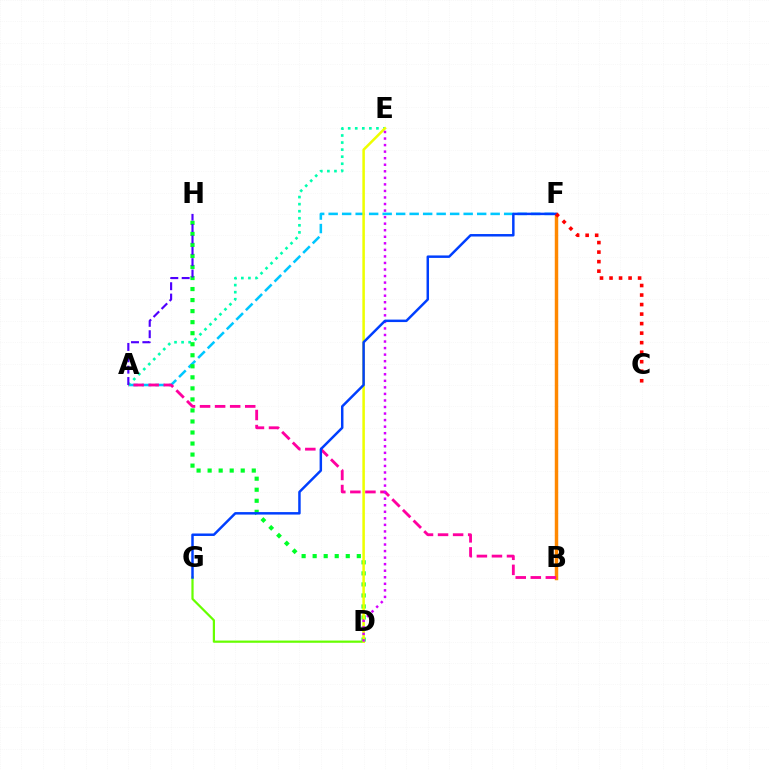{('A', 'F'): [{'color': '#00c7ff', 'line_style': 'dashed', 'thickness': 1.83}], ('B', 'F'): [{'color': '#ff8800', 'line_style': 'solid', 'thickness': 2.49}], ('A', 'E'): [{'color': '#00ffaf', 'line_style': 'dotted', 'thickness': 1.92}], ('D', 'H'): [{'color': '#00ff27', 'line_style': 'dotted', 'thickness': 3.0}], ('D', 'G'): [{'color': '#66ff00', 'line_style': 'solid', 'thickness': 1.6}], ('D', 'E'): [{'color': '#eeff00', 'line_style': 'solid', 'thickness': 1.82}, {'color': '#d600ff', 'line_style': 'dotted', 'thickness': 1.78}], ('A', 'B'): [{'color': '#ff00a0', 'line_style': 'dashed', 'thickness': 2.05}], ('F', 'G'): [{'color': '#003fff', 'line_style': 'solid', 'thickness': 1.78}], ('C', 'F'): [{'color': '#ff0000', 'line_style': 'dotted', 'thickness': 2.59}], ('A', 'H'): [{'color': '#4f00ff', 'line_style': 'dashed', 'thickness': 1.54}]}